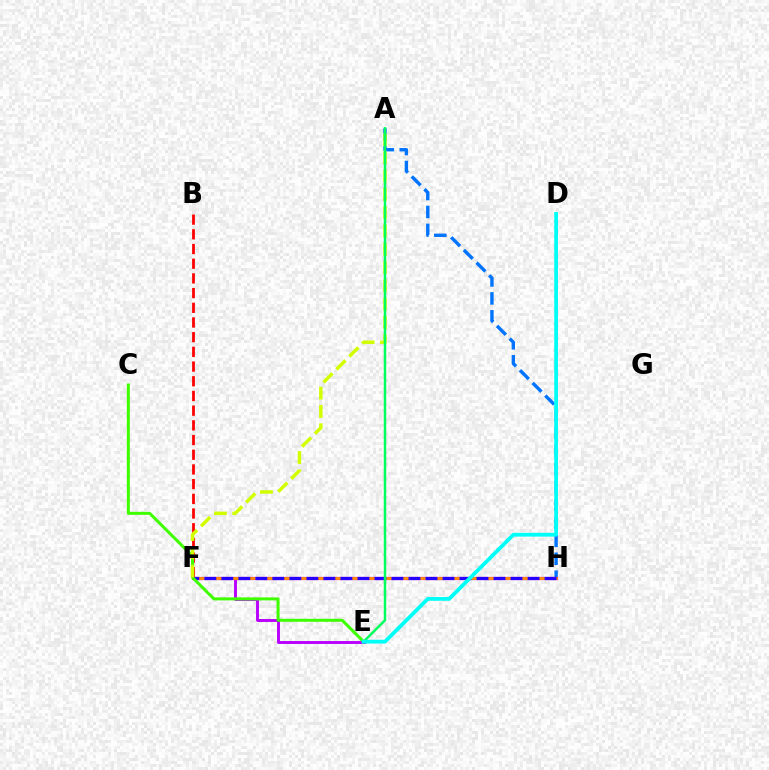{('B', 'F'): [{'color': '#ff0000', 'line_style': 'dashed', 'thickness': 2.0}], ('A', 'H'): [{'color': '#0074ff', 'line_style': 'dashed', 'thickness': 2.44}], ('E', 'F'): [{'color': '#b900ff', 'line_style': 'solid', 'thickness': 2.09}], ('F', 'H'): [{'color': '#ff00ac', 'line_style': 'solid', 'thickness': 2.3}, {'color': '#ff9400', 'line_style': 'solid', 'thickness': 1.93}, {'color': '#2500ff', 'line_style': 'dashed', 'thickness': 2.31}], ('C', 'E'): [{'color': '#3dff00', 'line_style': 'solid', 'thickness': 2.16}], ('A', 'F'): [{'color': '#d1ff00', 'line_style': 'dashed', 'thickness': 2.49}], ('A', 'E'): [{'color': '#00ff5c', 'line_style': 'solid', 'thickness': 1.77}], ('D', 'E'): [{'color': '#00fff6', 'line_style': 'solid', 'thickness': 2.73}]}